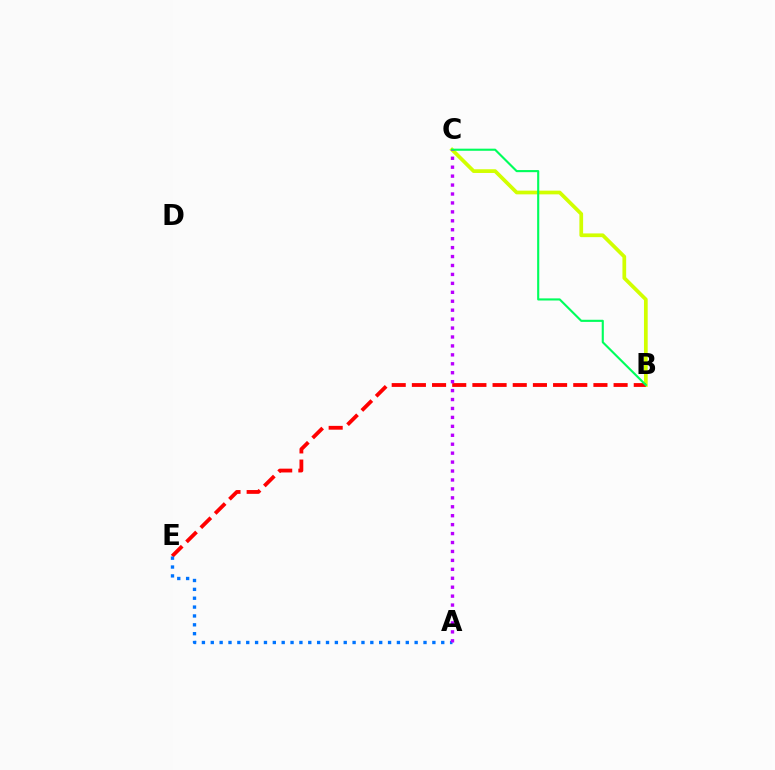{('B', 'C'): [{'color': '#d1ff00', 'line_style': 'solid', 'thickness': 2.68}, {'color': '#00ff5c', 'line_style': 'solid', 'thickness': 1.53}], ('B', 'E'): [{'color': '#ff0000', 'line_style': 'dashed', 'thickness': 2.74}], ('A', 'E'): [{'color': '#0074ff', 'line_style': 'dotted', 'thickness': 2.41}], ('A', 'C'): [{'color': '#b900ff', 'line_style': 'dotted', 'thickness': 2.43}]}